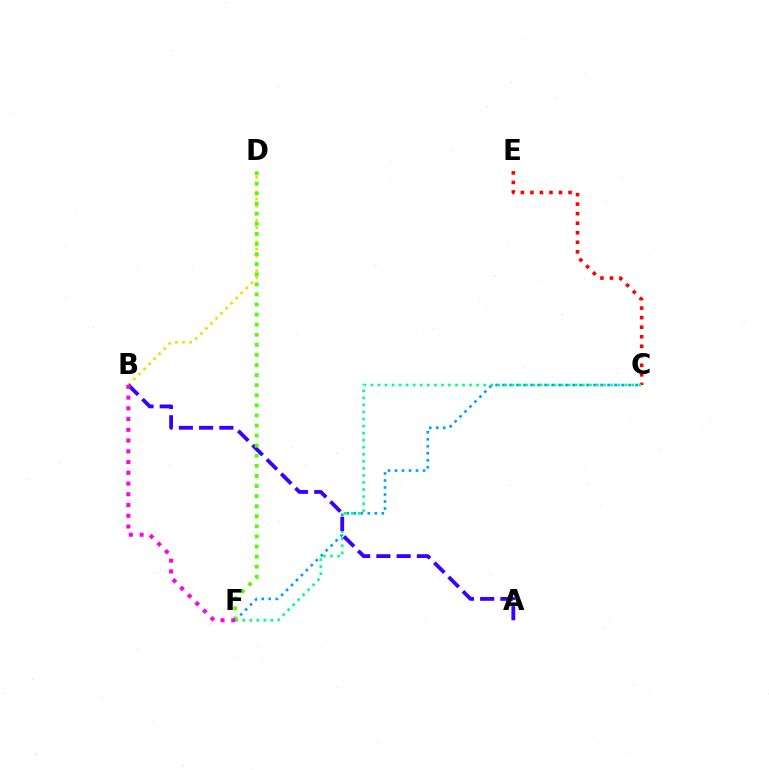{('C', 'F'): [{'color': '#009eff', 'line_style': 'dotted', 'thickness': 1.9}, {'color': '#00ff86', 'line_style': 'dotted', 'thickness': 1.92}], ('C', 'E'): [{'color': '#ff0000', 'line_style': 'dotted', 'thickness': 2.59}], ('B', 'D'): [{'color': '#ffd500', 'line_style': 'dotted', 'thickness': 1.94}], ('A', 'B'): [{'color': '#3700ff', 'line_style': 'dashed', 'thickness': 2.75}], ('D', 'F'): [{'color': '#4fff00', 'line_style': 'dotted', 'thickness': 2.74}], ('B', 'F'): [{'color': '#ff00ed', 'line_style': 'dotted', 'thickness': 2.92}]}